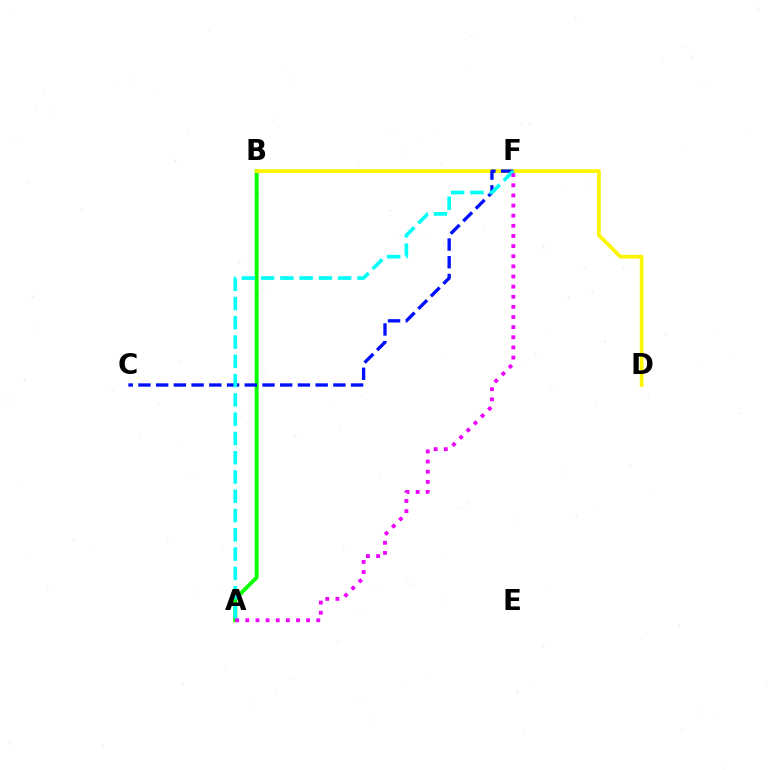{('B', 'F'): [{'color': '#ff0000', 'line_style': 'dotted', 'thickness': 1.86}], ('A', 'B'): [{'color': '#08ff00', 'line_style': 'solid', 'thickness': 2.8}], ('B', 'D'): [{'color': '#fcf500', 'line_style': 'solid', 'thickness': 2.7}], ('C', 'F'): [{'color': '#0010ff', 'line_style': 'dashed', 'thickness': 2.41}], ('A', 'F'): [{'color': '#00fff6', 'line_style': 'dashed', 'thickness': 2.62}, {'color': '#ee00ff', 'line_style': 'dotted', 'thickness': 2.75}]}